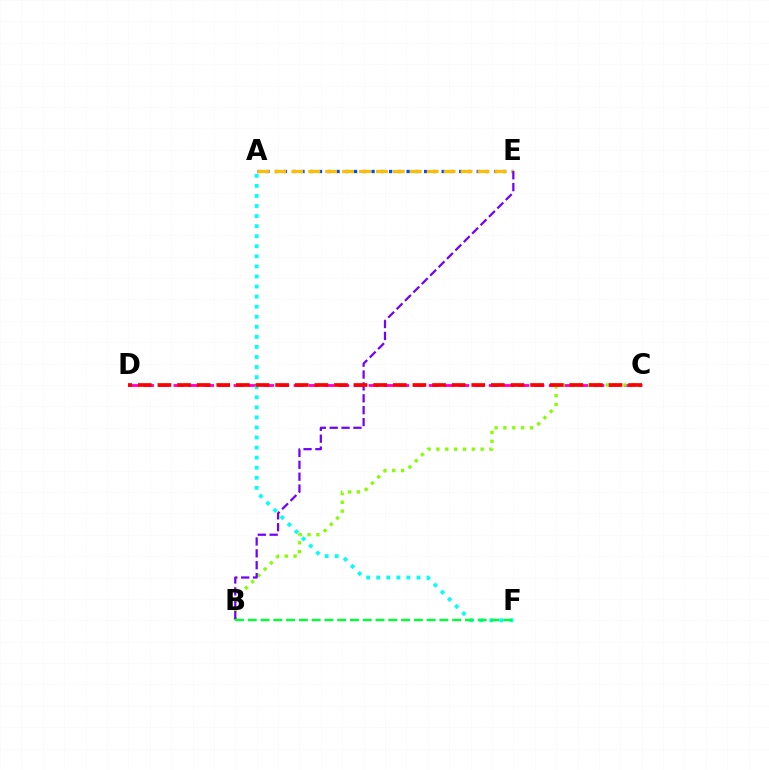{('A', 'E'): [{'color': '#004bff', 'line_style': 'dotted', 'thickness': 2.38}, {'color': '#ffbd00', 'line_style': 'dashed', 'thickness': 2.3}], ('C', 'D'): [{'color': '#ff00cf', 'line_style': 'dashed', 'thickness': 2.04}, {'color': '#ff0000', 'line_style': 'dashed', 'thickness': 2.66}], ('B', 'C'): [{'color': '#84ff00', 'line_style': 'dotted', 'thickness': 2.4}], ('A', 'F'): [{'color': '#00fff6', 'line_style': 'dotted', 'thickness': 2.73}], ('B', 'E'): [{'color': '#7200ff', 'line_style': 'dashed', 'thickness': 1.61}], ('B', 'F'): [{'color': '#00ff39', 'line_style': 'dashed', 'thickness': 1.74}]}